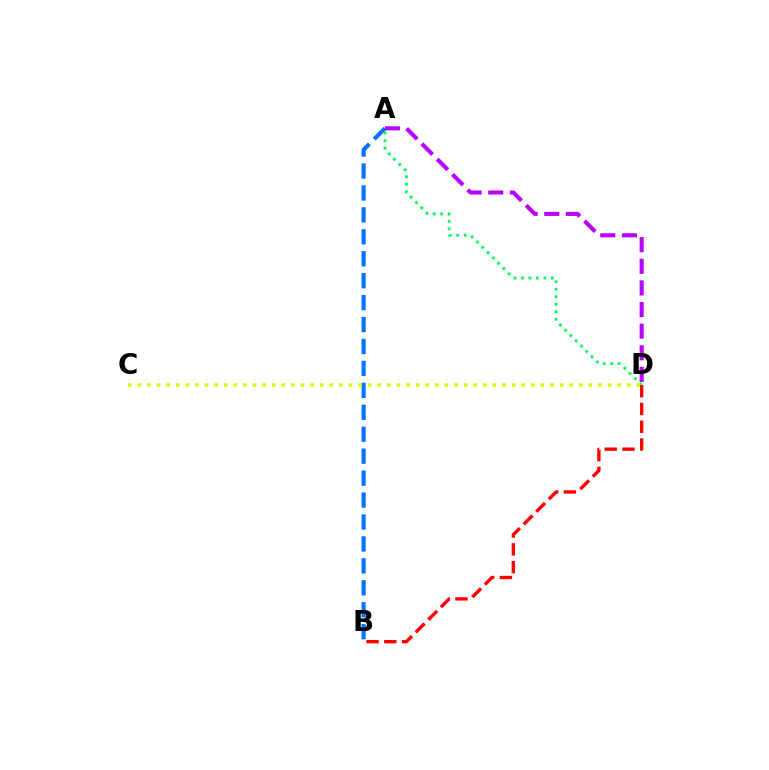{('A', 'D'): [{'color': '#b900ff', 'line_style': 'dashed', 'thickness': 2.94}, {'color': '#00ff5c', 'line_style': 'dotted', 'thickness': 2.03}], ('A', 'B'): [{'color': '#0074ff', 'line_style': 'dashed', 'thickness': 2.98}], ('C', 'D'): [{'color': '#d1ff00', 'line_style': 'dotted', 'thickness': 2.61}], ('B', 'D'): [{'color': '#ff0000', 'line_style': 'dashed', 'thickness': 2.41}]}